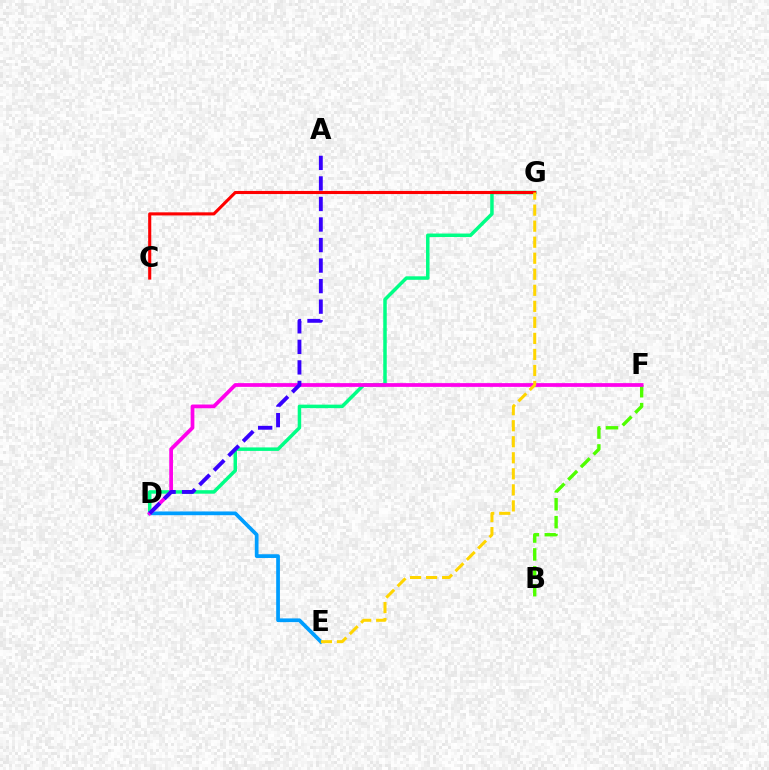{('D', 'G'): [{'color': '#00ff86', 'line_style': 'solid', 'thickness': 2.52}], ('C', 'G'): [{'color': '#ff0000', 'line_style': 'solid', 'thickness': 2.23}], ('D', 'E'): [{'color': '#009eff', 'line_style': 'solid', 'thickness': 2.69}], ('B', 'F'): [{'color': '#4fff00', 'line_style': 'dashed', 'thickness': 2.43}], ('D', 'F'): [{'color': '#ff00ed', 'line_style': 'solid', 'thickness': 2.69}], ('E', 'G'): [{'color': '#ffd500', 'line_style': 'dashed', 'thickness': 2.18}], ('A', 'D'): [{'color': '#3700ff', 'line_style': 'dashed', 'thickness': 2.79}]}